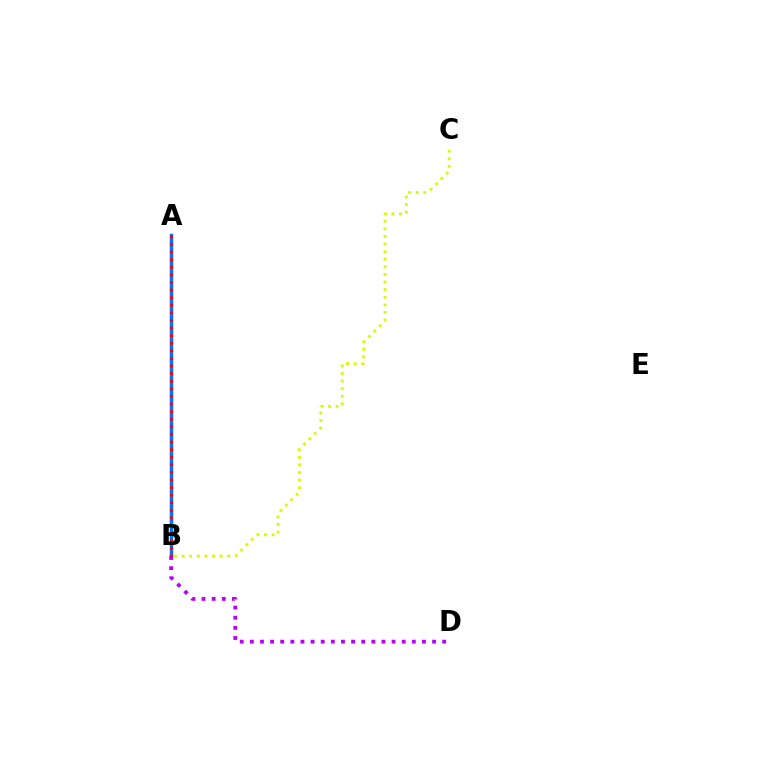{('A', 'B'): [{'color': '#00ff5c', 'line_style': 'dotted', 'thickness': 2.23}, {'color': '#0074ff', 'line_style': 'solid', 'thickness': 2.5}, {'color': '#ff0000', 'line_style': 'dotted', 'thickness': 2.06}], ('B', 'C'): [{'color': '#d1ff00', 'line_style': 'dotted', 'thickness': 2.07}], ('B', 'D'): [{'color': '#b900ff', 'line_style': 'dotted', 'thickness': 2.75}]}